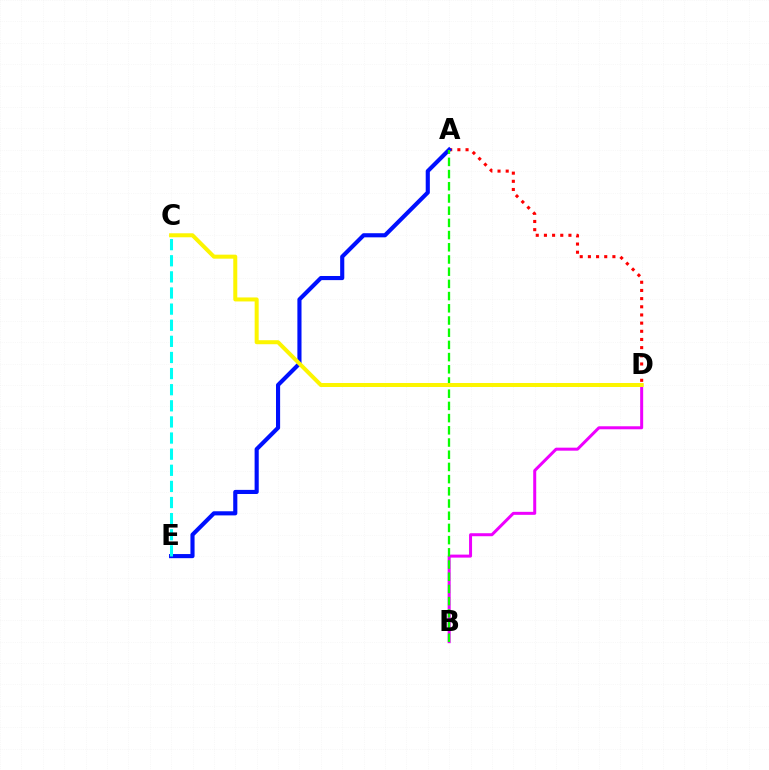{('A', 'D'): [{'color': '#ff0000', 'line_style': 'dotted', 'thickness': 2.22}], ('A', 'E'): [{'color': '#0010ff', 'line_style': 'solid', 'thickness': 2.97}], ('B', 'D'): [{'color': '#ee00ff', 'line_style': 'solid', 'thickness': 2.16}], ('A', 'B'): [{'color': '#08ff00', 'line_style': 'dashed', 'thickness': 1.66}], ('C', 'E'): [{'color': '#00fff6', 'line_style': 'dashed', 'thickness': 2.19}], ('C', 'D'): [{'color': '#fcf500', 'line_style': 'solid', 'thickness': 2.88}]}